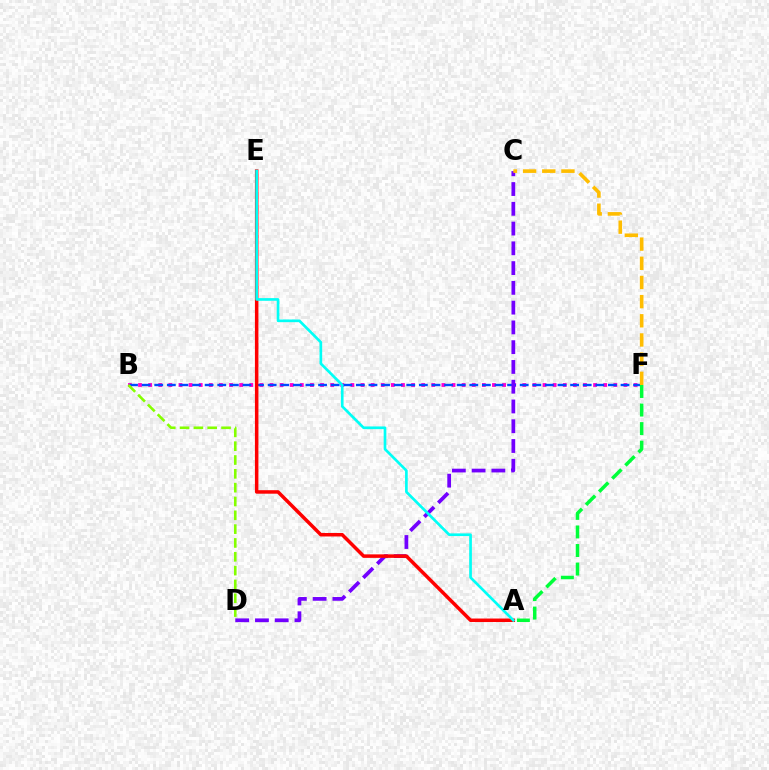{('B', 'F'): [{'color': '#ff00cf', 'line_style': 'dotted', 'thickness': 2.75}, {'color': '#004bff', 'line_style': 'dashed', 'thickness': 1.71}], ('C', 'D'): [{'color': '#7200ff', 'line_style': 'dashed', 'thickness': 2.69}], ('A', 'E'): [{'color': '#ff0000', 'line_style': 'solid', 'thickness': 2.52}, {'color': '#00fff6', 'line_style': 'solid', 'thickness': 1.92}], ('B', 'D'): [{'color': '#84ff00', 'line_style': 'dashed', 'thickness': 1.88}], ('A', 'F'): [{'color': '#00ff39', 'line_style': 'dashed', 'thickness': 2.52}], ('C', 'F'): [{'color': '#ffbd00', 'line_style': 'dashed', 'thickness': 2.6}]}